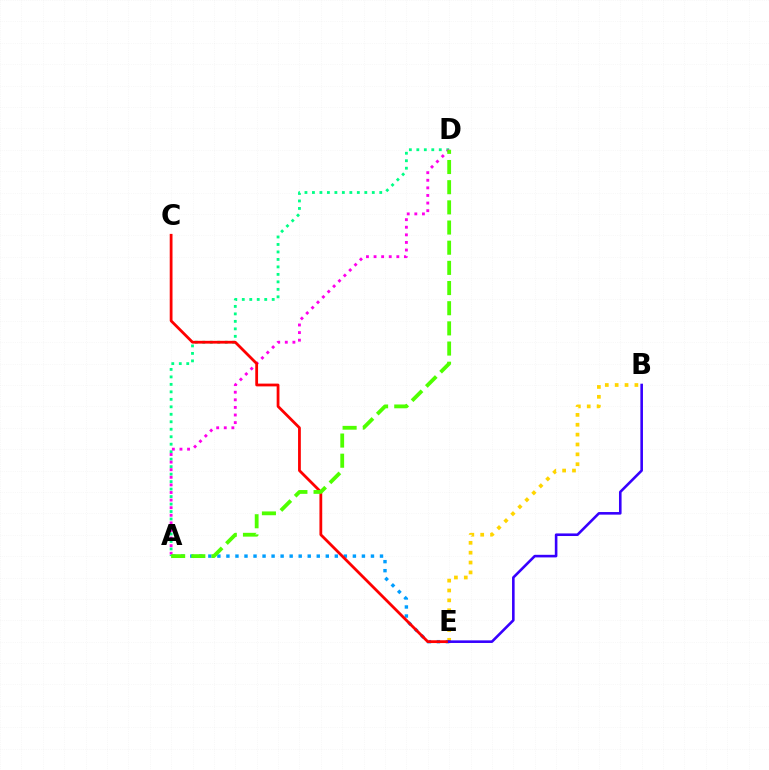{('A', 'D'): [{'color': '#00ff86', 'line_style': 'dotted', 'thickness': 2.03}, {'color': '#ff00ed', 'line_style': 'dotted', 'thickness': 2.06}, {'color': '#4fff00', 'line_style': 'dashed', 'thickness': 2.74}], ('B', 'E'): [{'color': '#ffd500', 'line_style': 'dotted', 'thickness': 2.68}, {'color': '#3700ff', 'line_style': 'solid', 'thickness': 1.87}], ('A', 'E'): [{'color': '#009eff', 'line_style': 'dotted', 'thickness': 2.45}], ('C', 'E'): [{'color': '#ff0000', 'line_style': 'solid', 'thickness': 2.0}]}